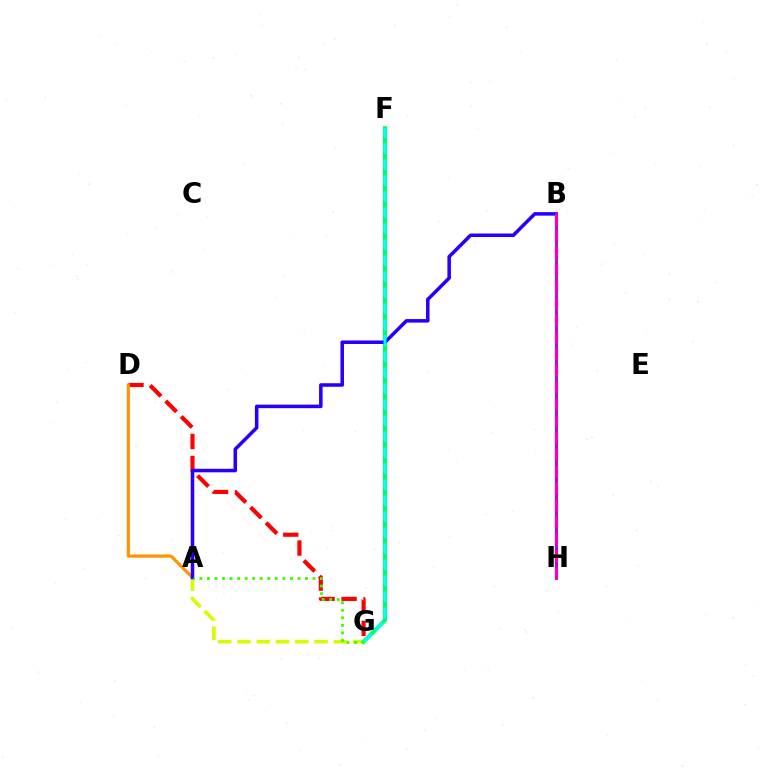{('D', 'G'): [{'color': '#ff0000', 'line_style': 'dashed', 'thickness': 2.99}], ('A', 'D'): [{'color': '#ff9400', 'line_style': 'solid', 'thickness': 2.3}], ('A', 'G'): [{'color': '#d1ff00', 'line_style': 'dashed', 'thickness': 2.62}, {'color': '#3dff00', 'line_style': 'dotted', 'thickness': 2.05}], ('F', 'G'): [{'color': '#00ff5c', 'line_style': 'solid', 'thickness': 2.98}, {'color': '#00fff6', 'line_style': 'dashed', 'thickness': 2.17}], ('A', 'B'): [{'color': '#2500ff', 'line_style': 'solid', 'thickness': 2.54}], ('B', 'H'): [{'color': '#0074ff', 'line_style': 'dashed', 'thickness': 2.2}, {'color': '#b900ff', 'line_style': 'solid', 'thickness': 2.09}, {'color': '#ff00ac', 'line_style': 'dashed', 'thickness': 2.29}]}